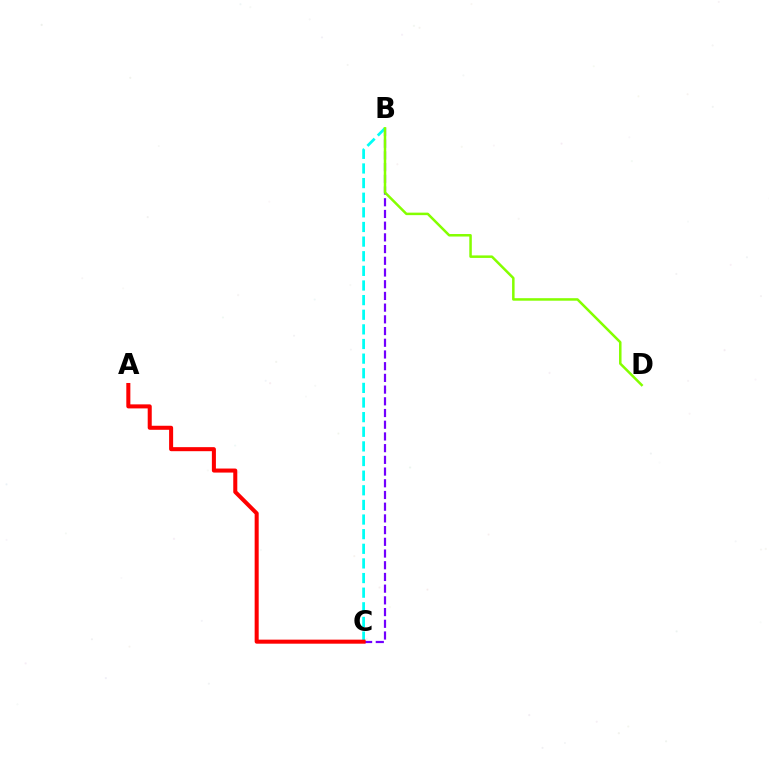{('B', 'C'): [{'color': '#7200ff', 'line_style': 'dashed', 'thickness': 1.59}, {'color': '#00fff6', 'line_style': 'dashed', 'thickness': 1.99}], ('B', 'D'): [{'color': '#84ff00', 'line_style': 'solid', 'thickness': 1.81}], ('A', 'C'): [{'color': '#ff0000', 'line_style': 'solid', 'thickness': 2.91}]}